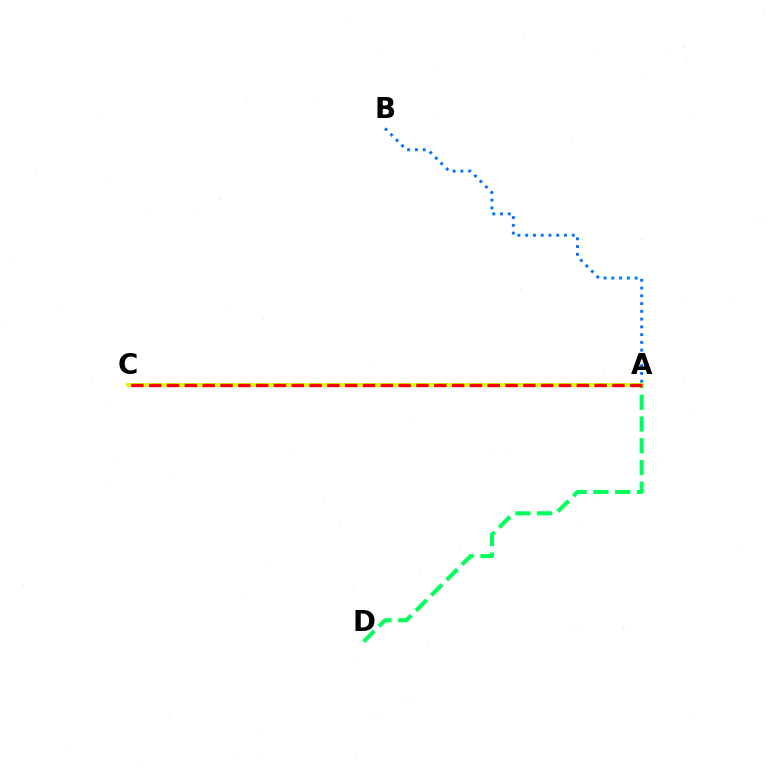{('A', 'D'): [{'color': '#00ff5c', 'line_style': 'dashed', 'thickness': 2.95}], ('A', 'C'): [{'color': '#b900ff', 'line_style': 'dashed', 'thickness': 1.76}, {'color': '#d1ff00', 'line_style': 'solid', 'thickness': 2.63}, {'color': '#ff0000', 'line_style': 'dashed', 'thickness': 2.42}], ('A', 'B'): [{'color': '#0074ff', 'line_style': 'dotted', 'thickness': 2.11}]}